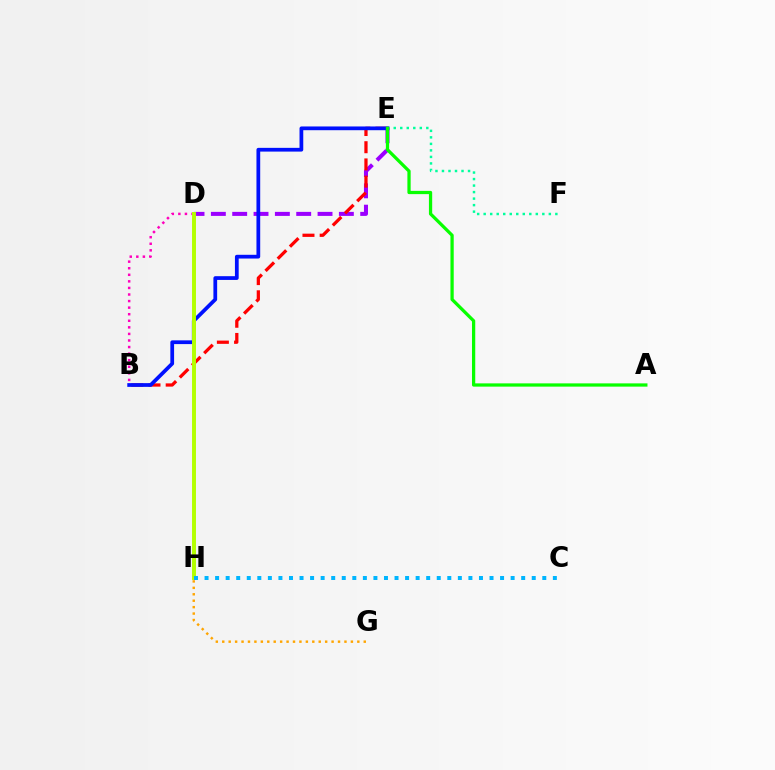{('D', 'E'): [{'color': '#9b00ff', 'line_style': 'dashed', 'thickness': 2.9}], ('B', 'E'): [{'color': '#ff0000', 'line_style': 'dashed', 'thickness': 2.34}, {'color': '#0010ff', 'line_style': 'solid', 'thickness': 2.7}], ('B', 'D'): [{'color': '#ff00bd', 'line_style': 'dotted', 'thickness': 1.78}], ('G', 'H'): [{'color': '#ffa500', 'line_style': 'dotted', 'thickness': 1.75}], ('E', 'F'): [{'color': '#00ff9d', 'line_style': 'dotted', 'thickness': 1.77}], ('D', 'H'): [{'color': '#b3ff00', 'line_style': 'solid', 'thickness': 2.83}], ('C', 'H'): [{'color': '#00b5ff', 'line_style': 'dotted', 'thickness': 2.87}], ('A', 'E'): [{'color': '#08ff00', 'line_style': 'solid', 'thickness': 2.34}]}